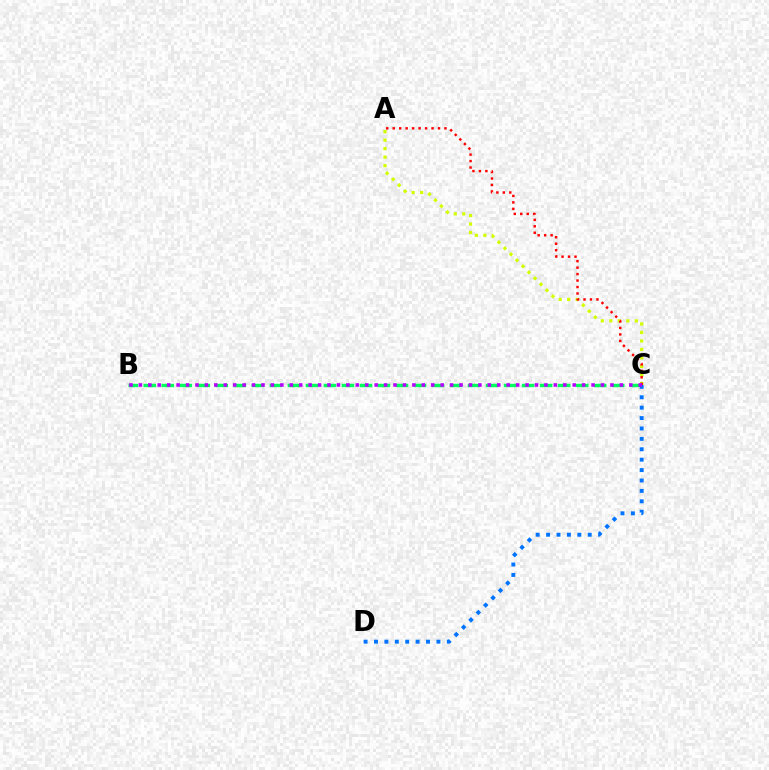{('A', 'C'): [{'color': '#d1ff00', 'line_style': 'dotted', 'thickness': 2.31}, {'color': '#ff0000', 'line_style': 'dotted', 'thickness': 1.76}], ('B', 'C'): [{'color': '#00ff5c', 'line_style': 'dashed', 'thickness': 2.45}, {'color': '#b900ff', 'line_style': 'dotted', 'thickness': 2.56}], ('C', 'D'): [{'color': '#0074ff', 'line_style': 'dotted', 'thickness': 2.83}]}